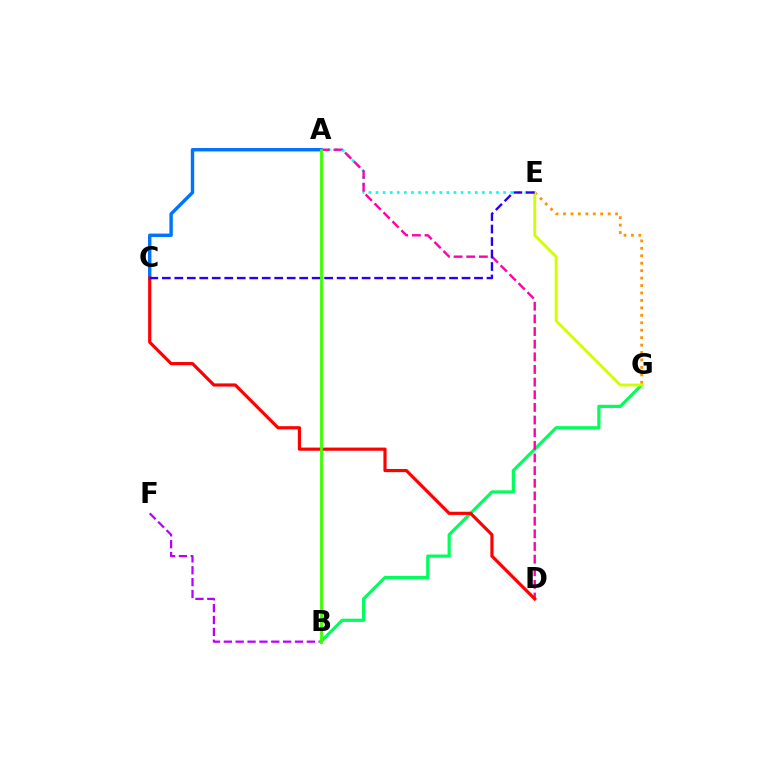{('B', 'F'): [{'color': '#b900ff', 'line_style': 'dashed', 'thickness': 1.61}], ('B', 'G'): [{'color': '#00ff5c', 'line_style': 'solid', 'thickness': 2.31}], ('A', 'E'): [{'color': '#00fff6', 'line_style': 'dotted', 'thickness': 1.93}], ('A', 'D'): [{'color': '#ff00ac', 'line_style': 'dashed', 'thickness': 1.72}], ('A', 'C'): [{'color': '#0074ff', 'line_style': 'solid', 'thickness': 2.45}], ('E', 'G'): [{'color': '#ff9400', 'line_style': 'dotted', 'thickness': 2.02}, {'color': '#d1ff00', 'line_style': 'solid', 'thickness': 2.07}], ('C', 'D'): [{'color': '#ff0000', 'line_style': 'solid', 'thickness': 2.29}], ('C', 'E'): [{'color': '#2500ff', 'line_style': 'dashed', 'thickness': 1.7}], ('A', 'B'): [{'color': '#3dff00', 'line_style': 'solid', 'thickness': 2.03}]}